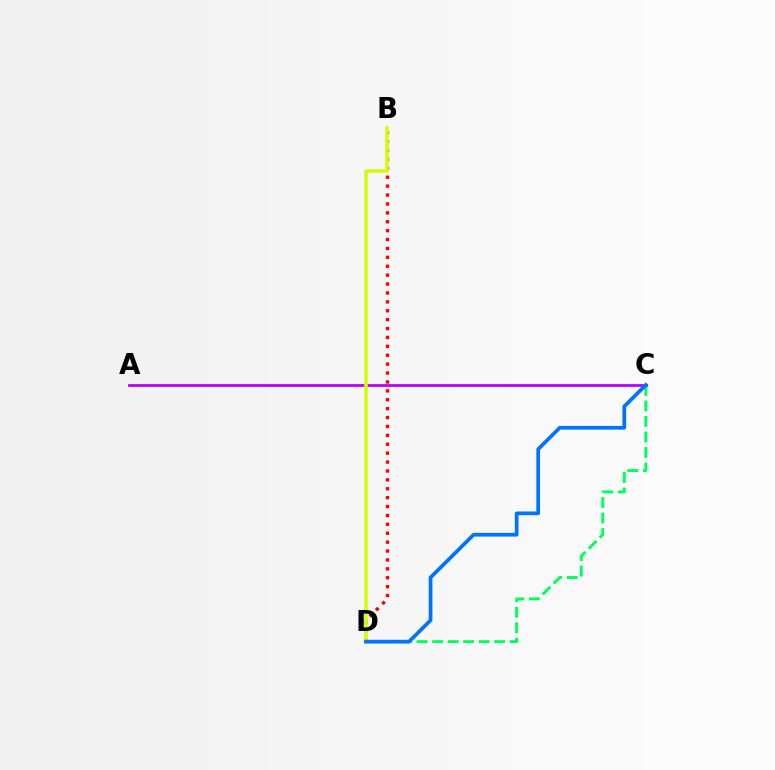{('B', 'D'): [{'color': '#ff0000', 'line_style': 'dotted', 'thickness': 2.42}, {'color': '#d1ff00', 'line_style': 'solid', 'thickness': 2.53}], ('C', 'D'): [{'color': '#00ff5c', 'line_style': 'dashed', 'thickness': 2.11}, {'color': '#0074ff', 'line_style': 'solid', 'thickness': 2.68}], ('A', 'C'): [{'color': '#b900ff', 'line_style': 'solid', 'thickness': 2.01}]}